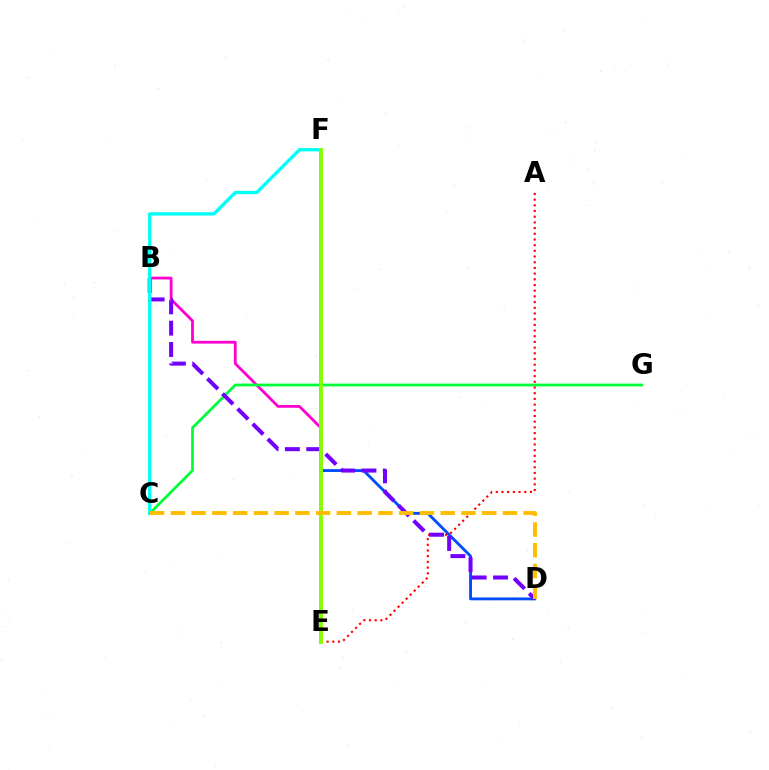{('D', 'F'): [{'color': '#004bff', 'line_style': 'solid', 'thickness': 2.05}], ('B', 'E'): [{'color': '#ff00cf', 'line_style': 'solid', 'thickness': 2.0}], ('C', 'G'): [{'color': '#00ff39', 'line_style': 'solid', 'thickness': 2.0}], ('A', 'E'): [{'color': '#ff0000', 'line_style': 'dotted', 'thickness': 1.55}], ('B', 'D'): [{'color': '#7200ff', 'line_style': 'dashed', 'thickness': 2.9}], ('C', 'F'): [{'color': '#00fff6', 'line_style': 'solid', 'thickness': 2.37}], ('E', 'F'): [{'color': '#84ff00', 'line_style': 'solid', 'thickness': 2.75}], ('C', 'D'): [{'color': '#ffbd00', 'line_style': 'dashed', 'thickness': 2.82}]}